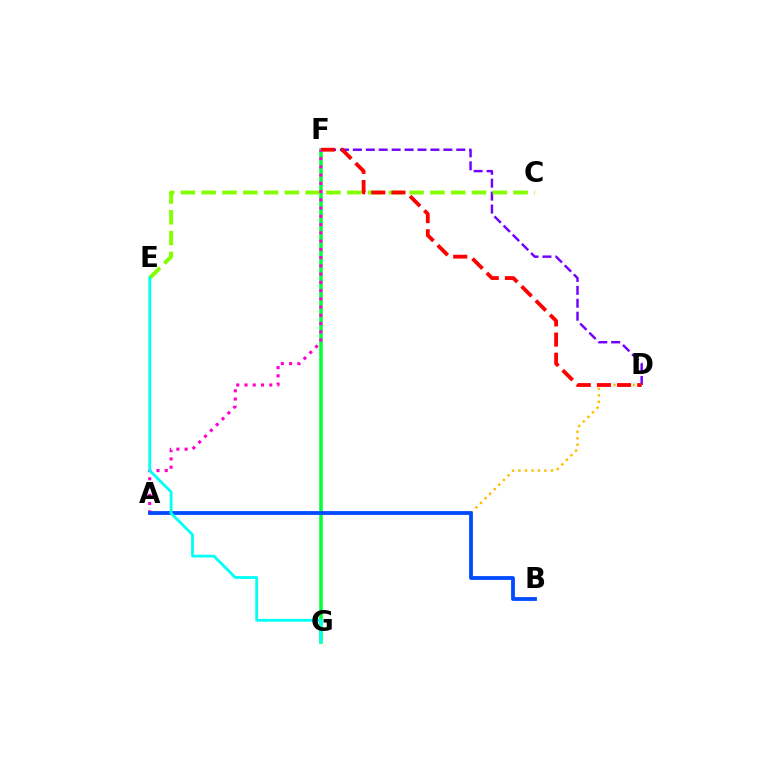{('D', 'F'): [{'color': '#7200ff', 'line_style': 'dashed', 'thickness': 1.76}, {'color': '#ff0000', 'line_style': 'dashed', 'thickness': 2.74}], ('A', 'D'): [{'color': '#ffbd00', 'line_style': 'dotted', 'thickness': 1.76}], ('F', 'G'): [{'color': '#00ff39', 'line_style': 'solid', 'thickness': 2.52}], ('C', 'E'): [{'color': '#84ff00', 'line_style': 'dashed', 'thickness': 2.82}], ('A', 'F'): [{'color': '#ff00cf', 'line_style': 'dotted', 'thickness': 2.24}], ('A', 'B'): [{'color': '#004bff', 'line_style': 'solid', 'thickness': 2.74}], ('E', 'G'): [{'color': '#00fff6', 'line_style': 'solid', 'thickness': 2.01}]}